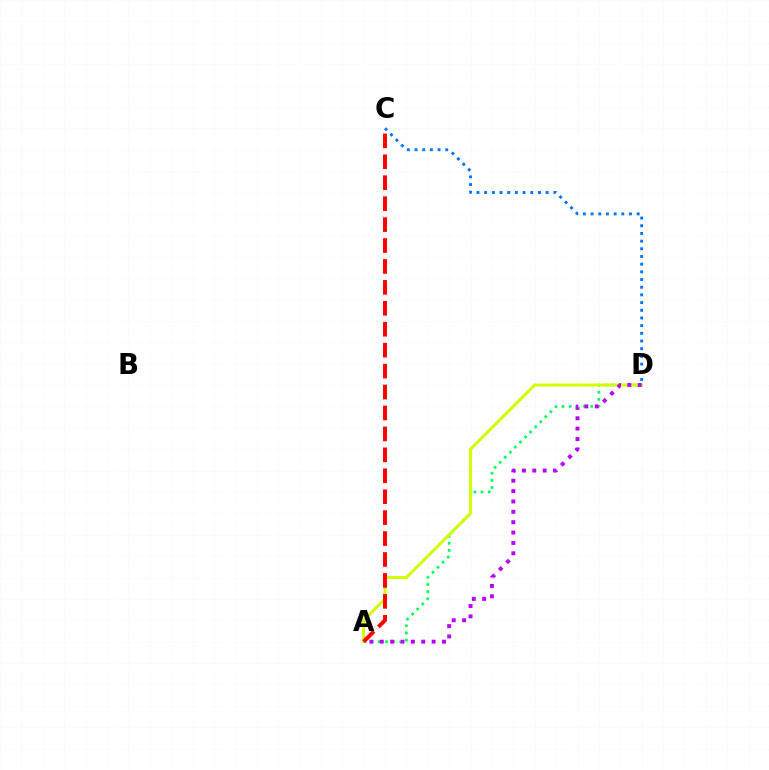{('A', 'D'): [{'color': '#00ff5c', 'line_style': 'dotted', 'thickness': 1.95}, {'color': '#d1ff00', 'line_style': 'solid', 'thickness': 2.16}, {'color': '#b900ff', 'line_style': 'dotted', 'thickness': 2.82}], ('C', 'D'): [{'color': '#0074ff', 'line_style': 'dotted', 'thickness': 2.09}], ('A', 'C'): [{'color': '#ff0000', 'line_style': 'dashed', 'thickness': 2.84}]}